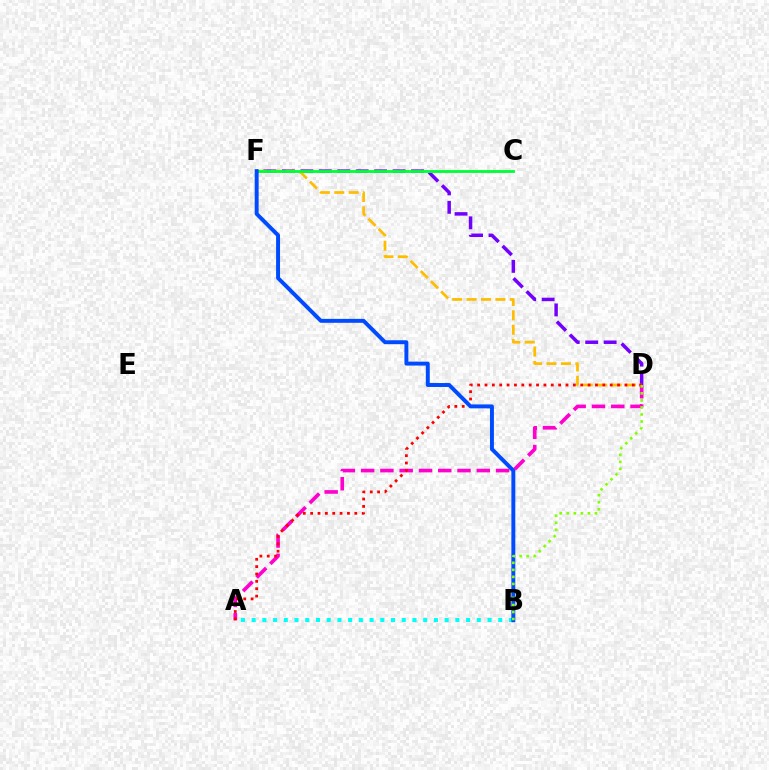{('D', 'F'): [{'color': '#7200ff', 'line_style': 'dashed', 'thickness': 2.51}, {'color': '#ffbd00', 'line_style': 'dashed', 'thickness': 1.96}], ('A', 'B'): [{'color': '#00fff6', 'line_style': 'dotted', 'thickness': 2.91}], ('C', 'F'): [{'color': '#00ff39', 'line_style': 'solid', 'thickness': 2.05}], ('A', 'D'): [{'color': '#ff00cf', 'line_style': 'dashed', 'thickness': 2.62}, {'color': '#ff0000', 'line_style': 'dotted', 'thickness': 2.0}], ('B', 'F'): [{'color': '#004bff', 'line_style': 'solid', 'thickness': 2.83}], ('B', 'D'): [{'color': '#84ff00', 'line_style': 'dotted', 'thickness': 1.91}]}